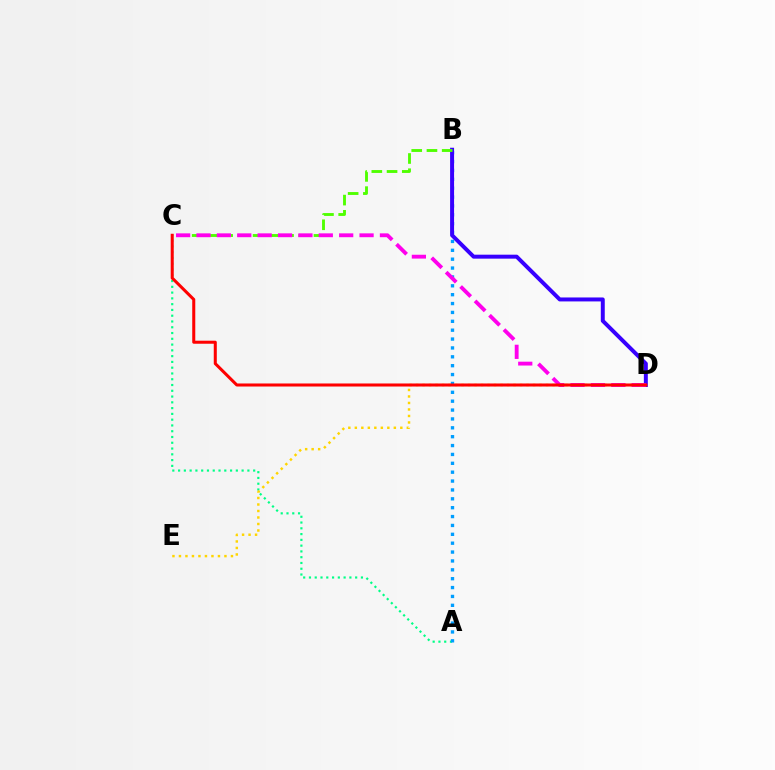{('A', 'C'): [{'color': '#00ff86', 'line_style': 'dotted', 'thickness': 1.57}], ('A', 'B'): [{'color': '#009eff', 'line_style': 'dotted', 'thickness': 2.41}], ('B', 'D'): [{'color': '#3700ff', 'line_style': 'solid', 'thickness': 2.85}], ('D', 'E'): [{'color': '#ffd500', 'line_style': 'dotted', 'thickness': 1.77}], ('B', 'C'): [{'color': '#4fff00', 'line_style': 'dashed', 'thickness': 2.07}], ('C', 'D'): [{'color': '#ff00ed', 'line_style': 'dashed', 'thickness': 2.77}, {'color': '#ff0000', 'line_style': 'solid', 'thickness': 2.19}]}